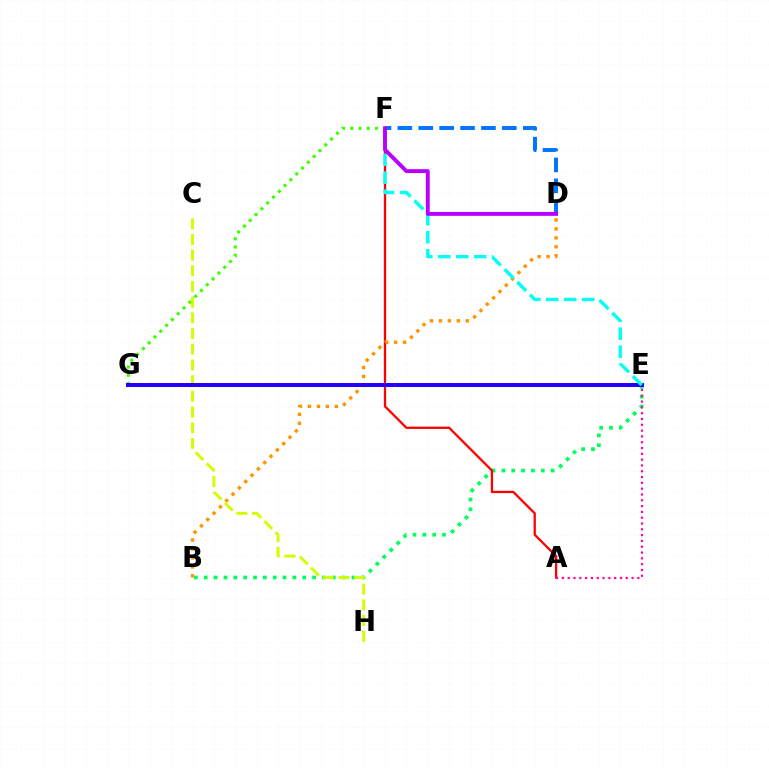{('B', 'E'): [{'color': '#00ff5c', 'line_style': 'dotted', 'thickness': 2.68}], ('A', 'F'): [{'color': '#ff0000', 'line_style': 'solid', 'thickness': 1.65}], ('F', 'G'): [{'color': '#3dff00', 'line_style': 'dotted', 'thickness': 2.23}], ('B', 'D'): [{'color': '#ff9400', 'line_style': 'dotted', 'thickness': 2.43}], ('C', 'H'): [{'color': '#d1ff00', 'line_style': 'dashed', 'thickness': 2.13}], ('A', 'E'): [{'color': '#ff00ac', 'line_style': 'dotted', 'thickness': 1.58}], ('E', 'G'): [{'color': '#2500ff', 'line_style': 'solid', 'thickness': 2.87}], ('E', 'F'): [{'color': '#00fff6', 'line_style': 'dashed', 'thickness': 2.44}], ('D', 'F'): [{'color': '#0074ff', 'line_style': 'dashed', 'thickness': 2.84}, {'color': '#b900ff', 'line_style': 'solid', 'thickness': 2.8}]}